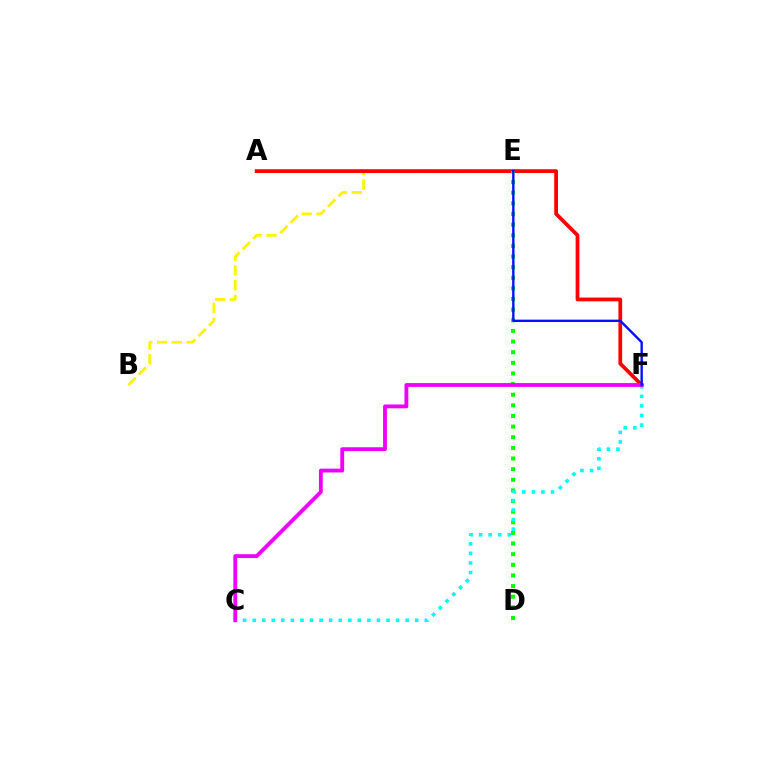{('B', 'E'): [{'color': '#fcf500', 'line_style': 'dashed', 'thickness': 2.0}], ('A', 'F'): [{'color': '#ff0000', 'line_style': 'solid', 'thickness': 2.7}], ('D', 'E'): [{'color': '#08ff00', 'line_style': 'dotted', 'thickness': 2.89}], ('C', 'F'): [{'color': '#00fff6', 'line_style': 'dotted', 'thickness': 2.6}, {'color': '#ee00ff', 'line_style': 'solid', 'thickness': 2.76}], ('E', 'F'): [{'color': '#0010ff', 'line_style': 'solid', 'thickness': 1.72}]}